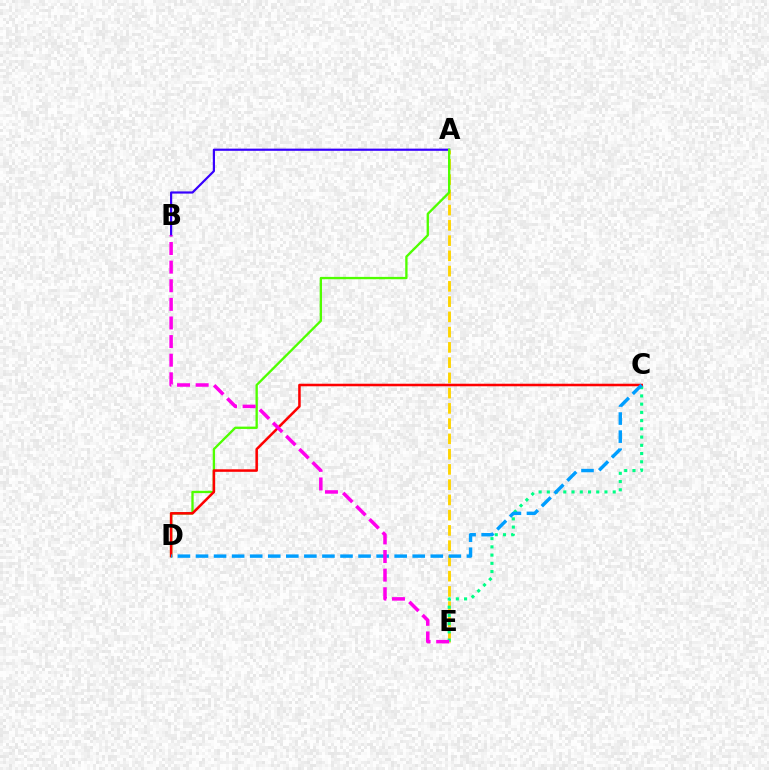{('A', 'B'): [{'color': '#3700ff', 'line_style': 'solid', 'thickness': 1.58}], ('A', 'E'): [{'color': '#ffd500', 'line_style': 'dashed', 'thickness': 2.07}], ('A', 'D'): [{'color': '#4fff00', 'line_style': 'solid', 'thickness': 1.68}], ('C', 'E'): [{'color': '#00ff86', 'line_style': 'dotted', 'thickness': 2.24}], ('C', 'D'): [{'color': '#ff0000', 'line_style': 'solid', 'thickness': 1.83}, {'color': '#009eff', 'line_style': 'dashed', 'thickness': 2.45}], ('B', 'E'): [{'color': '#ff00ed', 'line_style': 'dashed', 'thickness': 2.53}]}